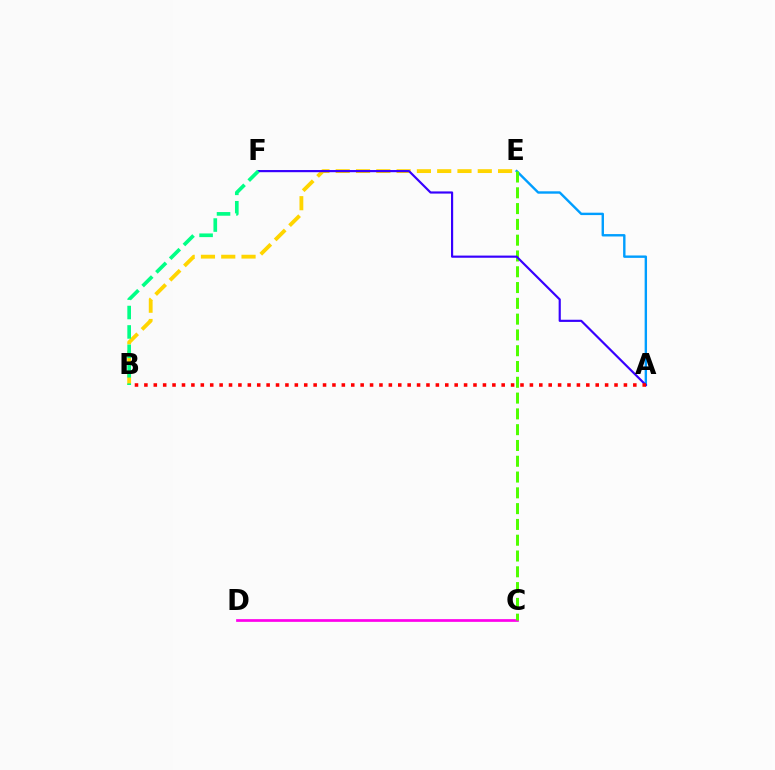{('B', 'E'): [{'color': '#ffd500', 'line_style': 'dashed', 'thickness': 2.76}], ('C', 'D'): [{'color': '#ff00ed', 'line_style': 'solid', 'thickness': 1.96}], ('A', 'E'): [{'color': '#009eff', 'line_style': 'solid', 'thickness': 1.73}], ('C', 'E'): [{'color': '#4fff00', 'line_style': 'dashed', 'thickness': 2.15}], ('A', 'F'): [{'color': '#3700ff', 'line_style': 'solid', 'thickness': 1.56}], ('B', 'F'): [{'color': '#00ff86', 'line_style': 'dashed', 'thickness': 2.64}], ('A', 'B'): [{'color': '#ff0000', 'line_style': 'dotted', 'thickness': 2.55}]}